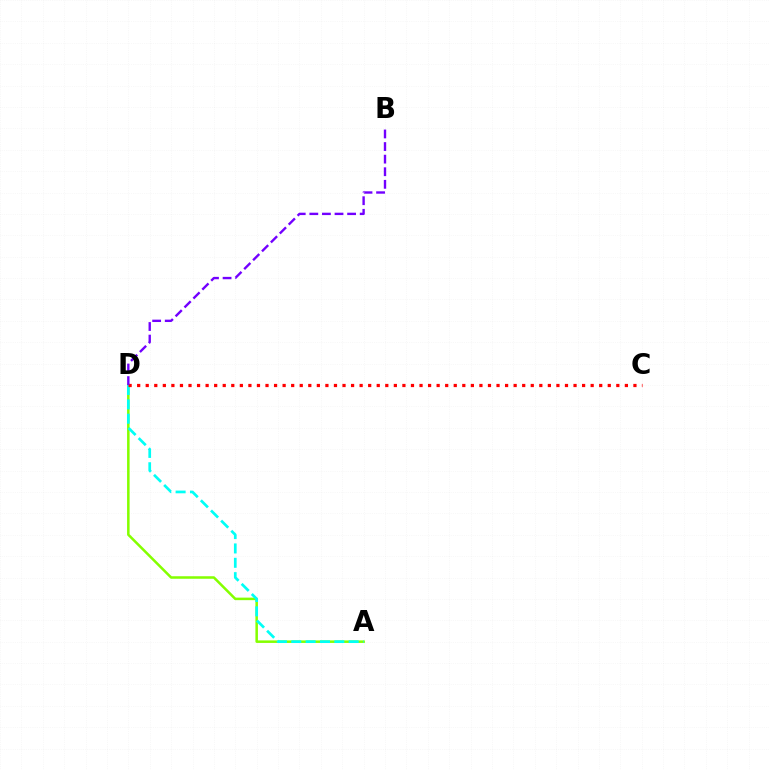{('A', 'D'): [{'color': '#84ff00', 'line_style': 'solid', 'thickness': 1.82}, {'color': '#00fff6', 'line_style': 'dashed', 'thickness': 1.95}], ('C', 'D'): [{'color': '#ff0000', 'line_style': 'dotted', 'thickness': 2.32}], ('B', 'D'): [{'color': '#7200ff', 'line_style': 'dashed', 'thickness': 1.71}]}